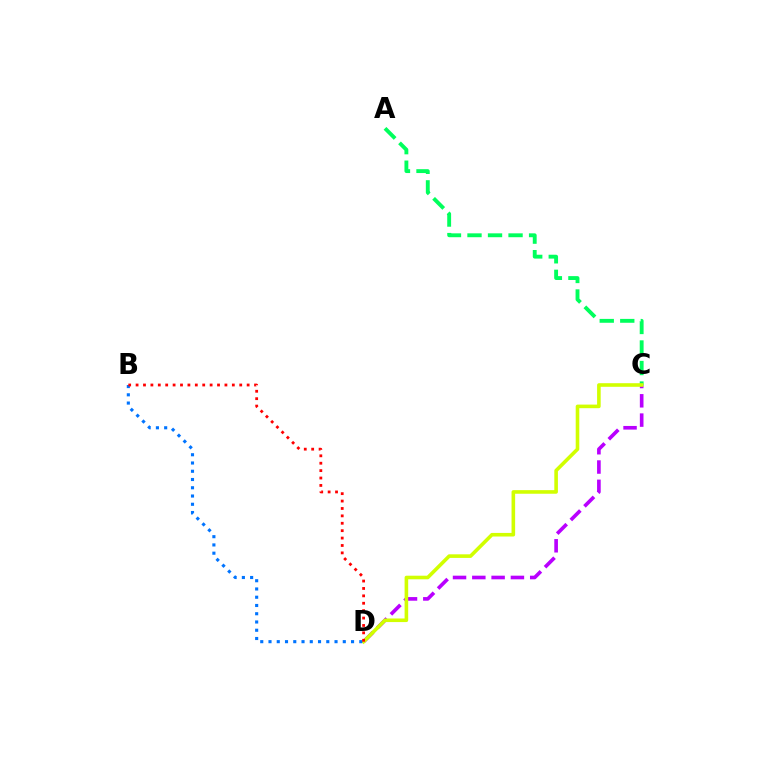{('C', 'D'): [{'color': '#b900ff', 'line_style': 'dashed', 'thickness': 2.62}, {'color': '#d1ff00', 'line_style': 'solid', 'thickness': 2.59}], ('A', 'C'): [{'color': '#00ff5c', 'line_style': 'dashed', 'thickness': 2.79}], ('B', 'D'): [{'color': '#0074ff', 'line_style': 'dotted', 'thickness': 2.24}, {'color': '#ff0000', 'line_style': 'dotted', 'thickness': 2.01}]}